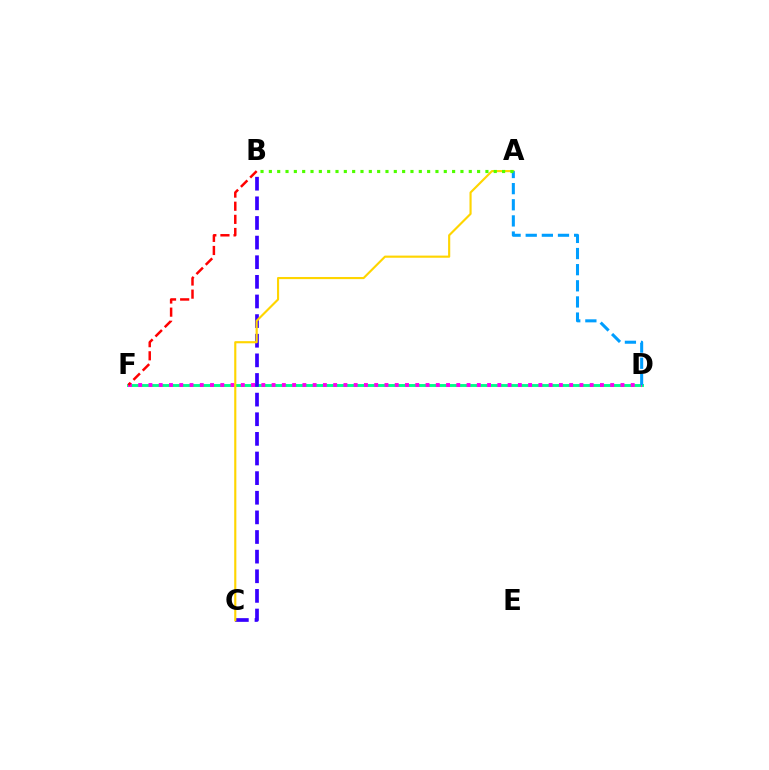{('D', 'F'): [{'color': '#00ff86', 'line_style': 'solid', 'thickness': 2.09}, {'color': '#ff00ed', 'line_style': 'dotted', 'thickness': 2.79}], ('B', 'C'): [{'color': '#3700ff', 'line_style': 'dashed', 'thickness': 2.67}], ('A', 'C'): [{'color': '#ffd500', 'line_style': 'solid', 'thickness': 1.54}], ('A', 'D'): [{'color': '#009eff', 'line_style': 'dashed', 'thickness': 2.19}], ('A', 'B'): [{'color': '#4fff00', 'line_style': 'dotted', 'thickness': 2.26}], ('B', 'F'): [{'color': '#ff0000', 'line_style': 'dashed', 'thickness': 1.78}]}